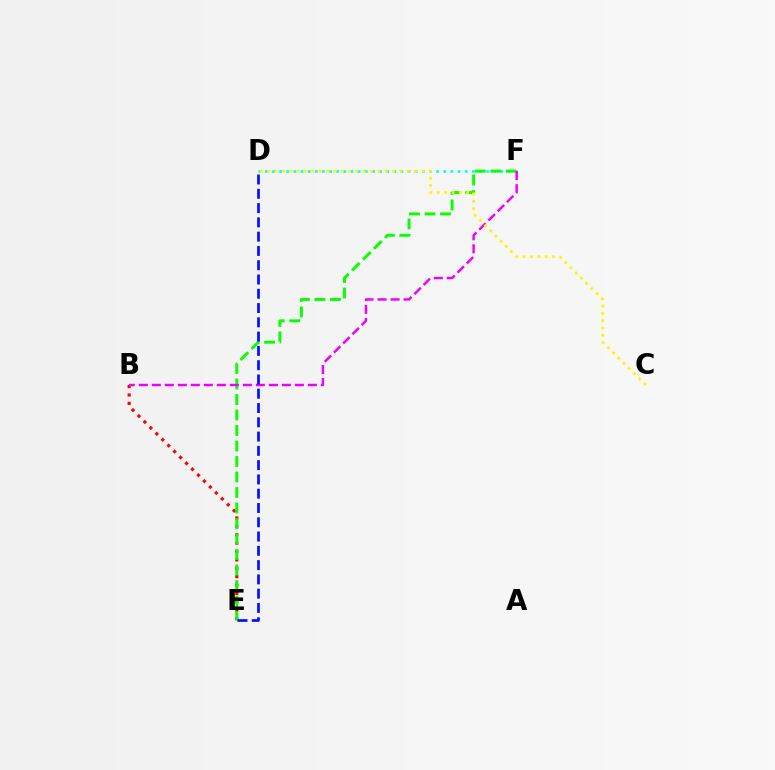{('B', 'E'): [{'color': '#ff0000', 'line_style': 'dotted', 'thickness': 2.28}], ('D', 'F'): [{'color': '#00fff6', 'line_style': 'dotted', 'thickness': 1.94}], ('E', 'F'): [{'color': '#08ff00', 'line_style': 'dashed', 'thickness': 2.11}], ('B', 'F'): [{'color': '#ee00ff', 'line_style': 'dashed', 'thickness': 1.77}], ('D', 'E'): [{'color': '#0010ff', 'line_style': 'dashed', 'thickness': 1.94}], ('C', 'D'): [{'color': '#fcf500', 'line_style': 'dotted', 'thickness': 2.0}]}